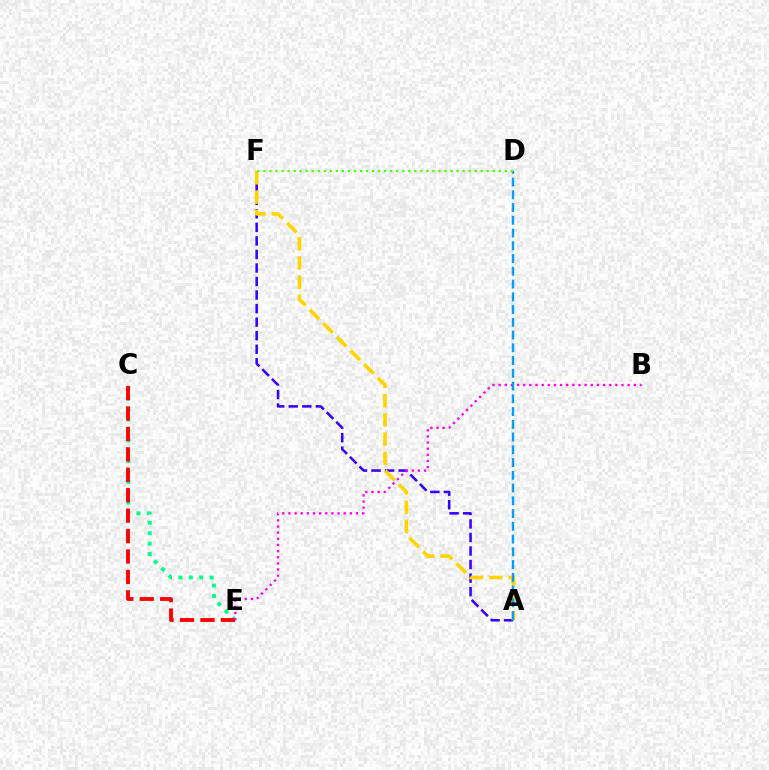{('C', 'E'): [{'color': '#00ff86', 'line_style': 'dotted', 'thickness': 2.83}, {'color': '#ff0000', 'line_style': 'dashed', 'thickness': 2.77}], ('A', 'F'): [{'color': '#3700ff', 'line_style': 'dashed', 'thickness': 1.84}, {'color': '#ffd500', 'line_style': 'dashed', 'thickness': 2.61}], ('B', 'E'): [{'color': '#ff00ed', 'line_style': 'dotted', 'thickness': 1.67}], ('A', 'D'): [{'color': '#009eff', 'line_style': 'dashed', 'thickness': 1.73}], ('D', 'F'): [{'color': '#4fff00', 'line_style': 'dotted', 'thickness': 1.64}]}